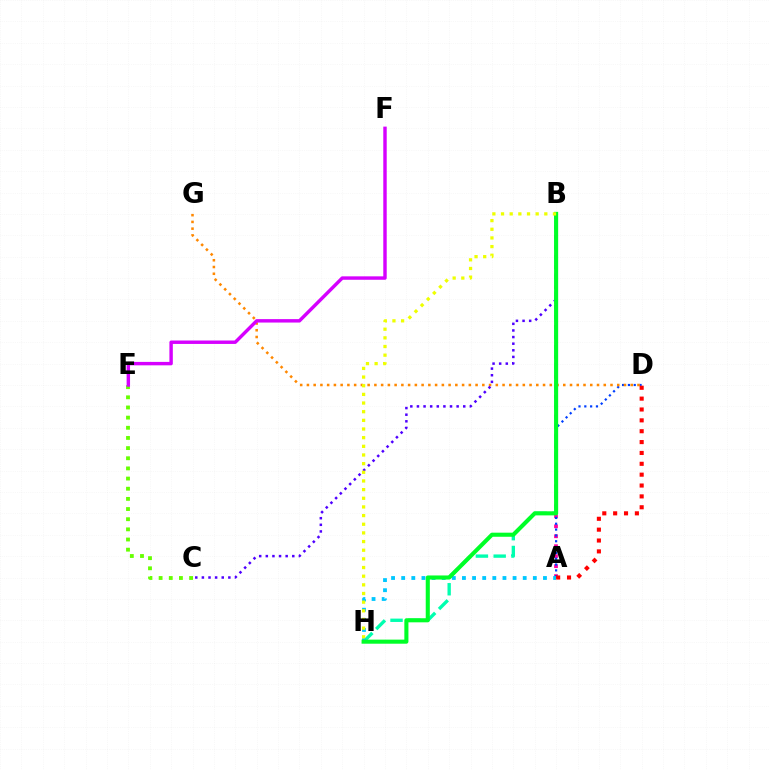{('A', 'B'): [{'color': '#ff00a0', 'line_style': 'dotted', 'thickness': 2.71}], ('A', 'D'): [{'color': '#003fff', 'line_style': 'dotted', 'thickness': 1.58}, {'color': '#ff0000', 'line_style': 'dotted', 'thickness': 2.95}], ('D', 'G'): [{'color': '#ff8800', 'line_style': 'dotted', 'thickness': 1.83}], ('C', 'E'): [{'color': '#66ff00', 'line_style': 'dotted', 'thickness': 2.76}], ('B', 'H'): [{'color': '#00ffaf', 'line_style': 'dashed', 'thickness': 2.42}, {'color': '#00ff27', 'line_style': 'solid', 'thickness': 2.94}, {'color': '#eeff00', 'line_style': 'dotted', 'thickness': 2.35}], ('B', 'C'): [{'color': '#4f00ff', 'line_style': 'dotted', 'thickness': 1.8}], ('E', 'F'): [{'color': '#d600ff', 'line_style': 'solid', 'thickness': 2.47}], ('A', 'H'): [{'color': '#00c7ff', 'line_style': 'dotted', 'thickness': 2.75}]}